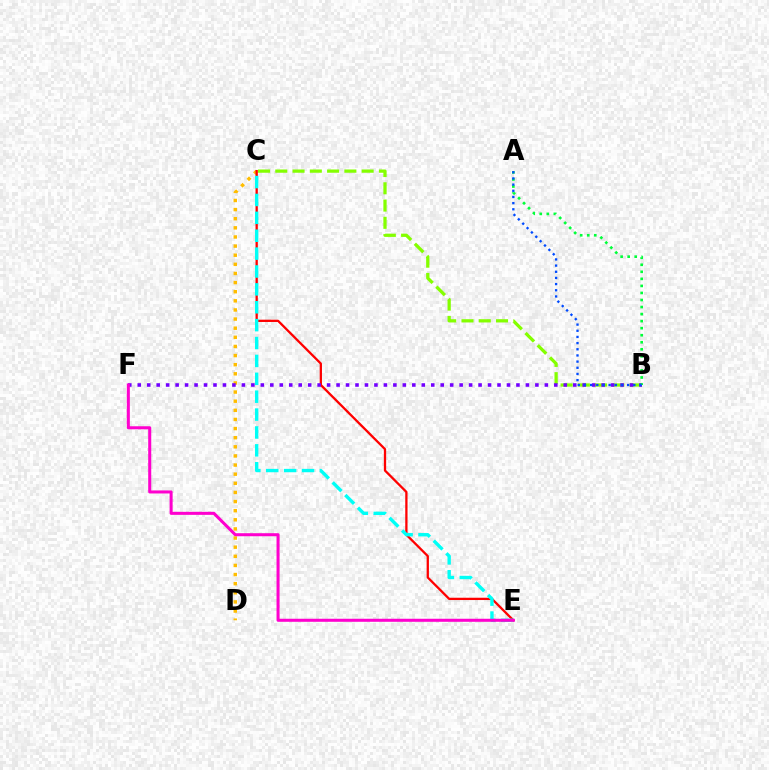{('B', 'C'): [{'color': '#84ff00', 'line_style': 'dashed', 'thickness': 2.35}], ('C', 'D'): [{'color': '#ffbd00', 'line_style': 'dotted', 'thickness': 2.48}], ('C', 'E'): [{'color': '#ff0000', 'line_style': 'solid', 'thickness': 1.65}, {'color': '#00fff6', 'line_style': 'dashed', 'thickness': 2.43}], ('B', 'F'): [{'color': '#7200ff', 'line_style': 'dotted', 'thickness': 2.57}], ('A', 'B'): [{'color': '#00ff39', 'line_style': 'dotted', 'thickness': 1.91}, {'color': '#004bff', 'line_style': 'dotted', 'thickness': 1.68}], ('E', 'F'): [{'color': '#ff00cf', 'line_style': 'solid', 'thickness': 2.19}]}